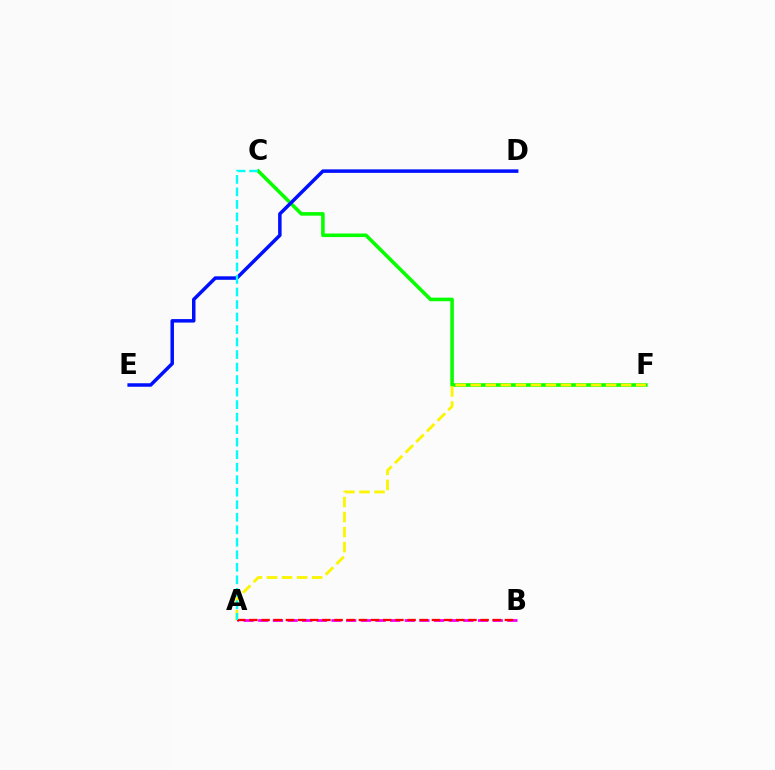{('C', 'F'): [{'color': '#08ff00', 'line_style': 'solid', 'thickness': 2.57}], ('A', 'B'): [{'color': '#ee00ff', 'line_style': 'dashed', 'thickness': 1.99}, {'color': '#ff0000', 'line_style': 'dashed', 'thickness': 1.65}], ('A', 'F'): [{'color': '#fcf500', 'line_style': 'dashed', 'thickness': 2.04}], ('D', 'E'): [{'color': '#0010ff', 'line_style': 'solid', 'thickness': 2.52}], ('A', 'C'): [{'color': '#00fff6', 'line_style': 'dashed', 'thickness': 1.7}]}